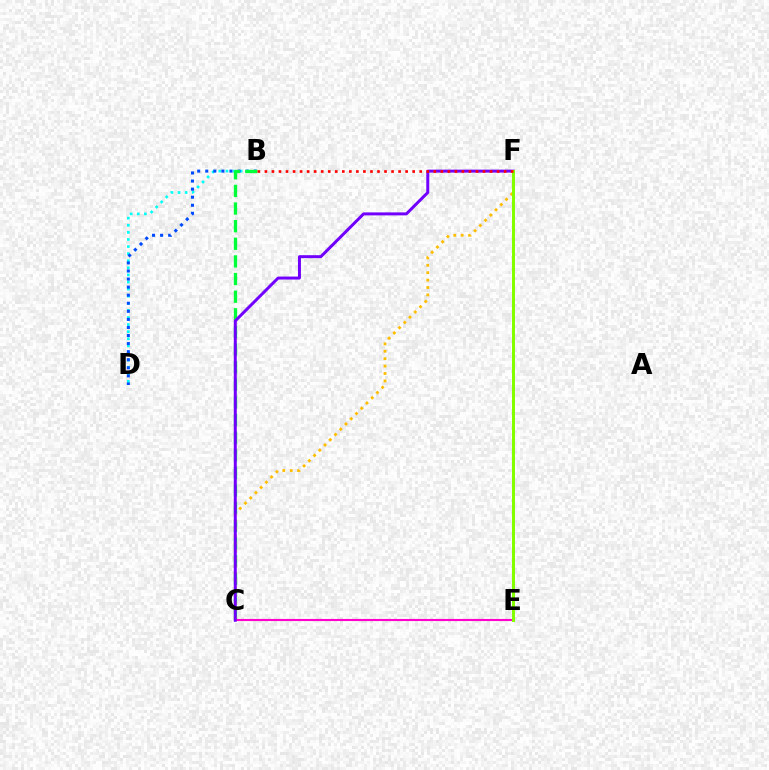{('B', 'D'): [{'color': '#00fff6', 'line_style': 'dotted', 'thickness': 1.93}, {'color': '#004bff', 'line_style': 'dotted', 'thickness': 2.19}], ('B', 'C'): [{'color': '#00ff39', 'line_style': 'dashed', 'thickness': 2.39}], ('C', 'E'): [{'color': '#ff00cf', 'line_style': 'solid', 'thickness': 1.53}], ('C', 'F'): [{'color': '#ffbd00', 'line_style': 'dotted', 'thickness': 2.01}, {'color': '#7200ff', 'line_style': 'solid', 'thickness': 2.15}], ('E', 'F'): [{'color': '#84ff00', 'line_style': 'solid', 'thickness': 2.17}], ('B', 'F'): [{'color': '#ff0000', 'line_style': 'dotted', 'thickness': 1.91}]}